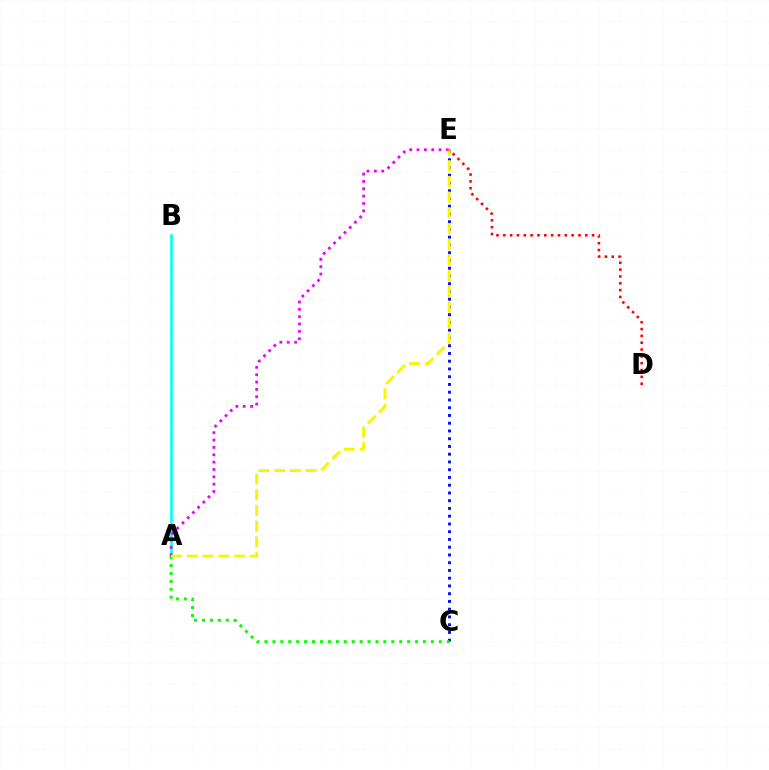{('C', 'E'): [{'color': '#0010ff', 'line_style': 'dotted', 'thickness': 2.11}], ('A', 'B'): [{'color': '#00fff6', 'line_style': 'solid', 'thickness': 1.85}], ('A', 'E'): [{'color': '#ee00ff', 'line_style': 'dotted', 'thickness': 2.0}, {'color': '#fcf500', 'line_style': 'dashed', 'thickness': 2.13}], ('A', 'C'): [{'color': '#08ff00', 'line_style': 'dotted', 'thickness': 2.15}], ('D', 'E'): [{'color': '#ff0000', 'line_style': 'dotted', 'thickness': 1.86}]}